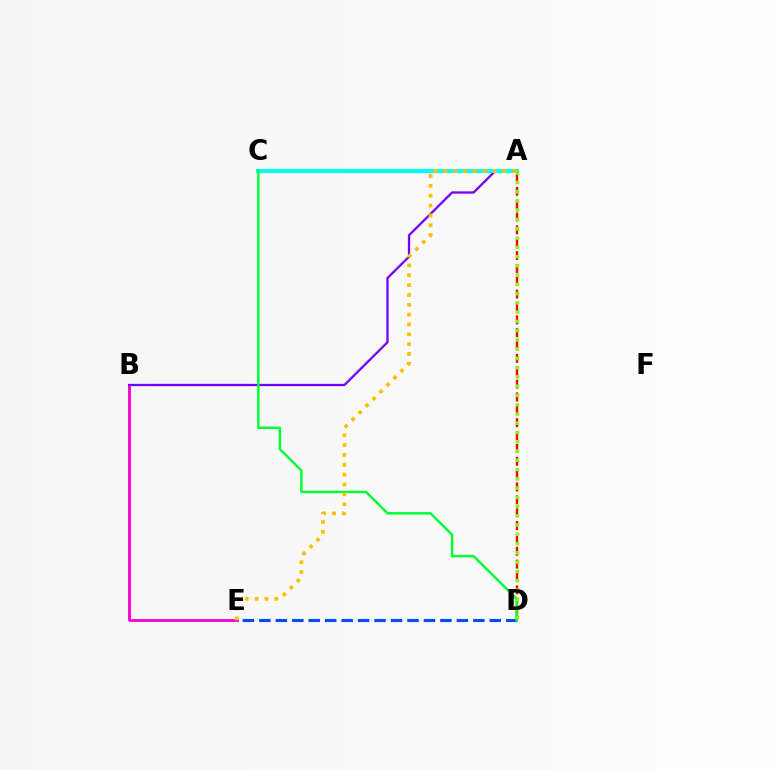{('B', 'E'): [{'color': '#ff00cf', 'line_style': 'solid', 'thickness': 2.05}], ('A', 'B'): [{'color': '#7200ff', 'line_style': 'solid', 'thickness': 1.65}], ('D', 'E'): [{'color': '#004bff', 'line_style': 'dashed', 'thickness': 2.24}], ('A', 'D'): [{'color': '#ff0000', 'line_style': 'dashed', 'thickness': 1.75}, {'color': '#84ff00', 'line_style': 'dotted', 'thickness': 2.52}], ('A', 'C'): [{'color': '#00fff6', 'line_style': 'solid', 'thickness': 2.98}], ('C', 'D'): [{'color': '#00ff39', 'line_style': 'solid', 'thickness': 1.79}], ('A', 'E'): [{'color': '#ffbd00', 'line_style': 'dotted', 'thickness': 2.67}]}